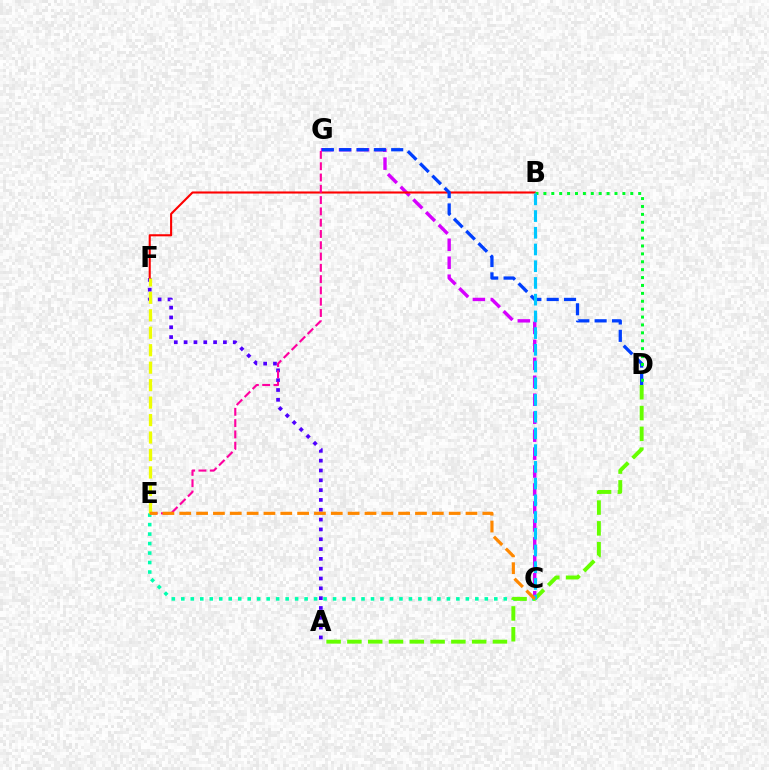{('A', 'F'): [{'color': '#4f00ff', 'line_style': 'dotted', 'thickness': 2.67}], ('C', 'E'): [{'color': '#00ffaf', 'line_style': 'dotted', 'thickness': 2.58}, {'color': '#ff8800', 'line_style': 'dashed', 'thickness': 2.29}], ('C', 'G'): [{'color': '#d600ff', 'line_style': 'dashed', 'thickness': 2.44}], ('B', 'F'): [{'color': '#ff0000', 'line_style': 'solid', 'thickness': 1.51}], ('A', 'D'): [{'color': '#66ff00', 'line_style': 'dashed', 'thickness': 2.82}], ('D', 'G'): [{'color': '#003fff', 'line_style': 'dashed', 'thickness': 2.35}], ('E', 'G'): [{'color': '#ff00a0', 'line_style': 'dashed', 'thickness': 1.53}], ('B', 'D'): [{'color': '#00ff27', 'line_style': 'dotted', 'thickness': 2.15}], ('B', 'C'): [{'color': '#00c7ff', 'line_style': 'dashed', 'thickness': 2.27}], ('E', 'F'): [{'color': '#eeff00', 'line_style': 'dashed', 'thickness': 2.37}]}